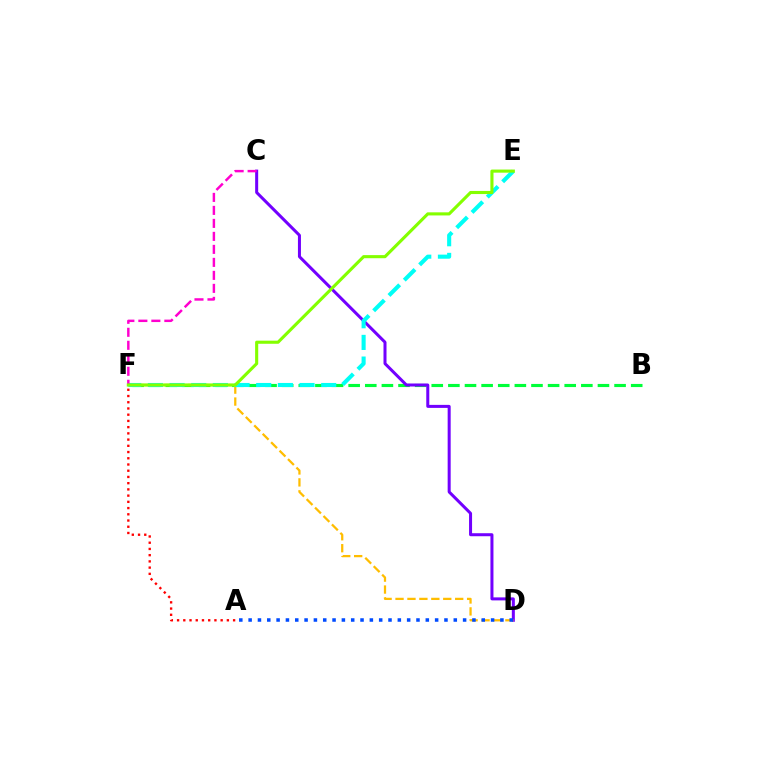{('B', 'F'): [{'color': '#00ff39', 'line_style': 'dashed', 'thickness': 2.26}], ('C', 'D'): [{'color': '#7200ff', 'line_style': 'solid', 'thickness': 2.17}], ('D', 'F'): [{'color': '#ffbd00', 'line_style': 'dashed', 'thickness': 1.62}], ('E', 'F'): [{'color': '#00fff6', 'line_style': 'dashed', 'thickness': 2.94}, {'color': '#84ff00', 'line_style': 'solid', 'thickness': 2.24}], ('C', 'F'): [{'color': '#ff00cf', 'line_style': 'dashed', 'thickness': 1.77}], ('A', 'F'): [{'color': '#ff0000', 'line_style': 'dotted', 'thickness': 1.69}], ('A', 'D'): [{'color': '#004bff', 'line_style': 'dotted', 'thickness': 2.53}]}